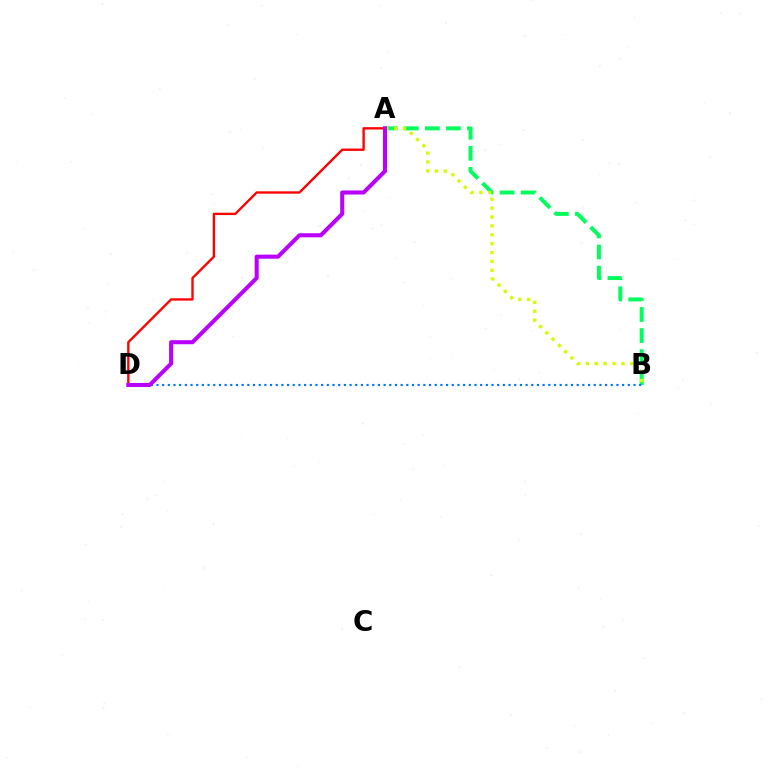{('A', 'B'): [{'color': '#00ff5c', 'line_style': 'dashed', 'thickness': 2.86}, {'color': '#d1ff00', 'line_style': 'dotted', 'thickness': 2.42}], ('A', 'D'): [{'color': '#ff0000', 'line_style': 'solid', 'thickness': 1.7}, {'color': '#b900ff', 'line_style': 'solid', 'thickness': 2.92}], ('B', 'D'): [{'color': '#0074ff', 'line_style': 'dotted', 'thickness': 1.54}]}